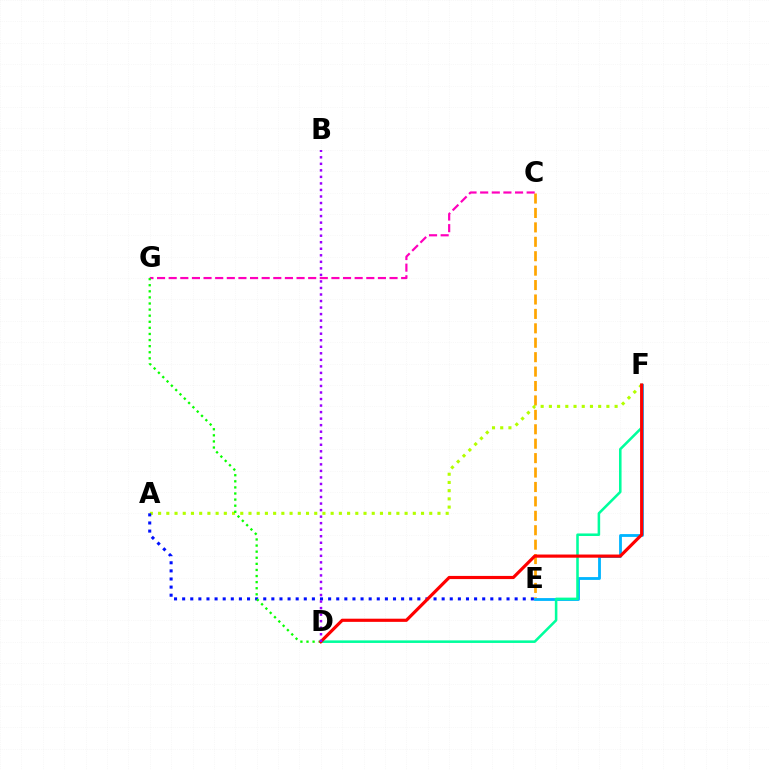{('C', 'E'): [{'color': '#ffa500', 'line_style': 'dashed', 'thickness': 1.96}], ('C', 'G'): [{'color': '#ff00bd', 'line_style': 'dashed', 'thickness': 1.58}], ('E', 'F'): [{'color': '#00b5ff', 'line_style': 'solid', 'thickness': 2.03}], ('D', 'F'): [{'color': '#00ff9d', 'line_style': 'solid', 'thickness': 1.84}, {'color': '#ff0000', 'line_style': 'solid', 'thickness': 2.28}], ('A', 'F'): [{'color': '#b3ff00', 'line_style': 'dotted', 'thickness': 2.23}], ('A', 'E'): [{'color': '#0010ff', 'line_style': 'dotted', 'thickness': 2.2}], ('D', 'G'): [{'color': '#08ff00', 'line_style': 'dotted', 'thickness': 1.66}], ('B', 'D'): [{'color': '#9b00ff', 'line_style': 'dotted', 'thickness': 1.78}]}